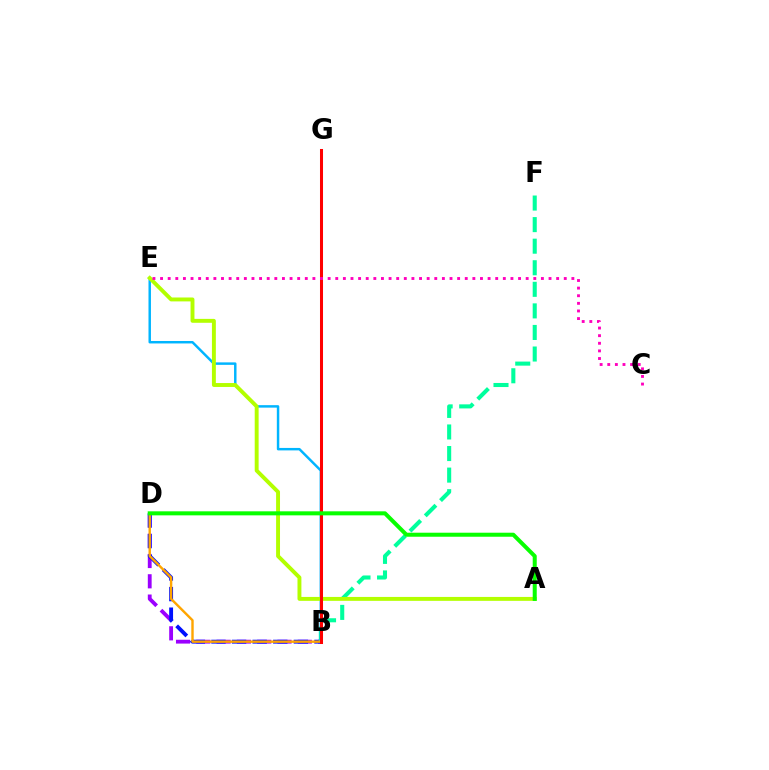{('B', 'D'): [{'color': '#9b00ff', 'line_style': 'dashed', 'thickness': 2.76}, {'color': '#0010ff', 'line_style': 'dashed', 'thickness': 2.8}, {'color': '#ffa500', 'line_style': 'solid', 'thickness': 1.73}], ('B', 'F'): [{'color': '#00ff9d', 'line_style': 'dashed', 'thickness': 2.93}], ('B', 'E'): [{'color': '#00b5ff', 'line_style': 'solid', 'thickness': 1.77}], ('A', 'E'): [{'color': '#b3ff00', 'line_style': 'solid', 'thickness': 2.82}], ('B', 'G'): [{'color': '#ff0000', 'line_style': 'solid', 'thickness': 2.18}], ('A', 'D'): [{'color': '#08ff00', 'line_style': 'solid', 'thickness': 2.9}], ('C', 'E'): [{'color': '#ff00bd', 'line_style': 'dotted', 'thickness': 2.07}]}